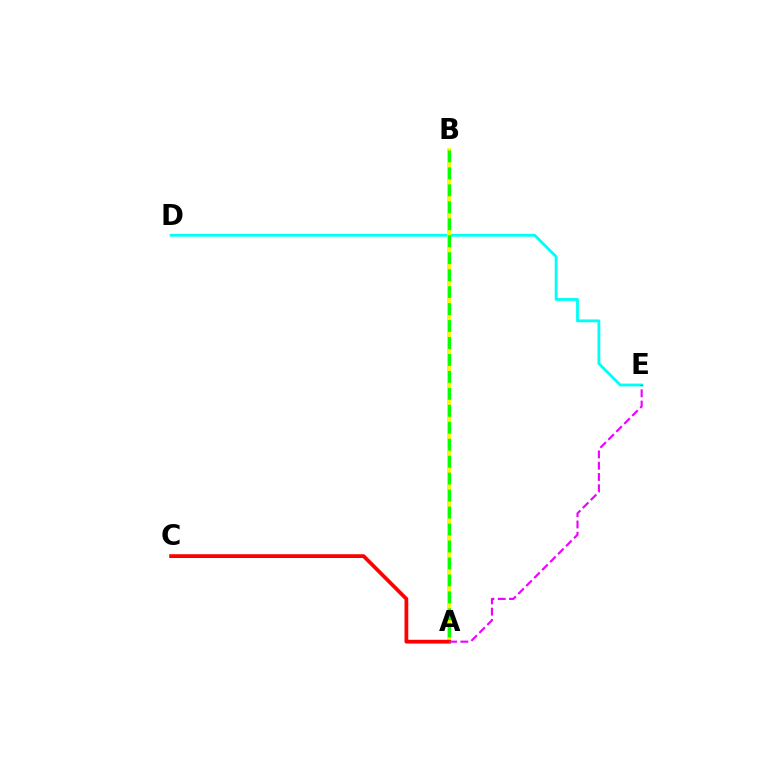{('A', 'B'): [{'color': '#0010ff', 'line_style': 'dashed', 'thickness': 1.63}, {'color': '#fcf500', 'line_style': 'solid', 'thickness': 2.71}, {'color': '#08ff00', 'line_style': 'dashed', 'thickness': 2.3}], ('D', 'E'): [{'color': '#00fff6', 'line_style': 'solid', 'thickness': 2.02}], ('A', 'C'): [{'color': '#ff0000', 'line_style': 'solid', 'thickness': 2.71}], ('A', 'E'): [{'color': '#ee00ff', 'line_style': 'dashed', 'thickness': 1.53}]}